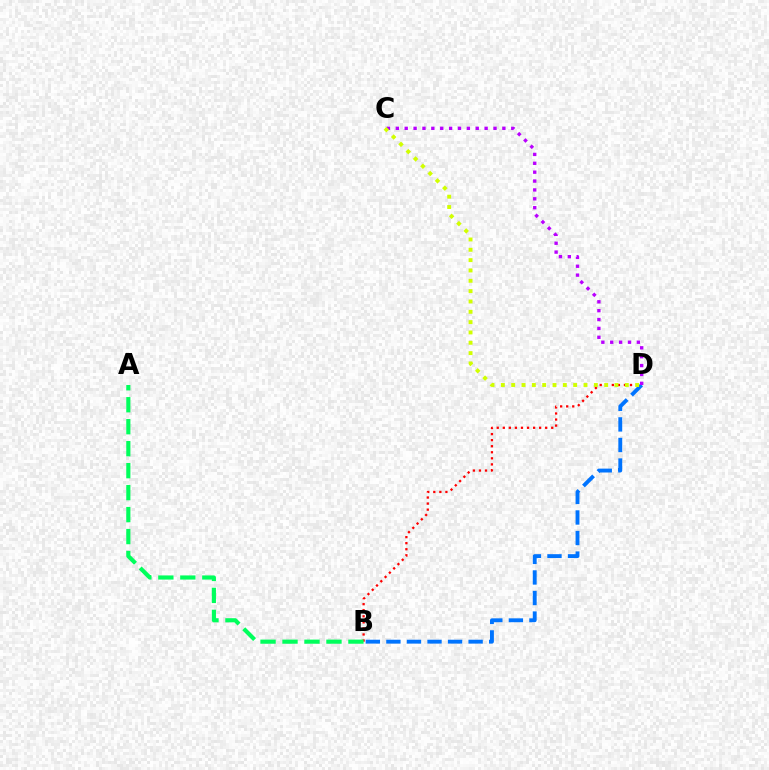{('B', 'D'): [{'color': '#0074ff', 'line_style': 'dashed', 'thickness': 2.79}, {'color': '#ff0000', 'line_style': 'dotted', 'thickness': 1.65}], ('C', 'D'): [{'color': '#b900ff', 'line_style': 'dotted', 'thickness': 2.41}, {'color': '#d1ff00', 'line_style': 'dotted', 'thickness': 2.81}], ('A', 'B'): [{'color': '#00ff5c', 'line_style': 'dashed', 'thickness': 2.99}]}